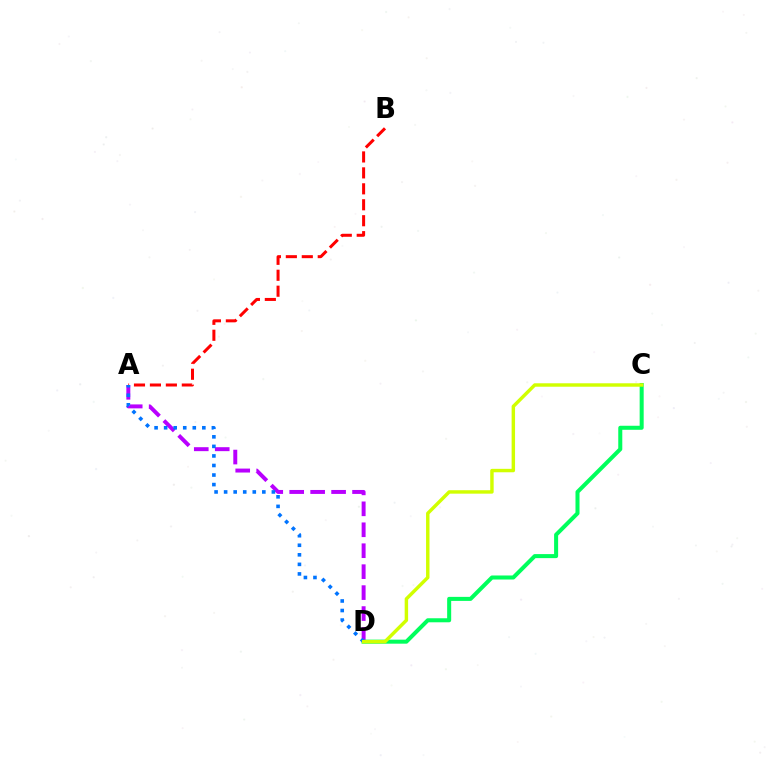{('A', 'D'): [{'color': '#b900ff', 'line_style': 'dashed', 'thickness': 2.85}, {'color': '#0074ff', 'line_style': 'dotted', 'thickness': 2.59}], ('C', 'D'): [{'color': '#00ff5c', 'line_style': 'solid', 'thickness': 2.9}, {'color': '#d1ff00', 'line_style': 'solid', 'thickness': 2.48}], ('A', 'B'): [{'color': '#ff0000', 'line_style': 'dashed', 'thickness': 2.17}]}